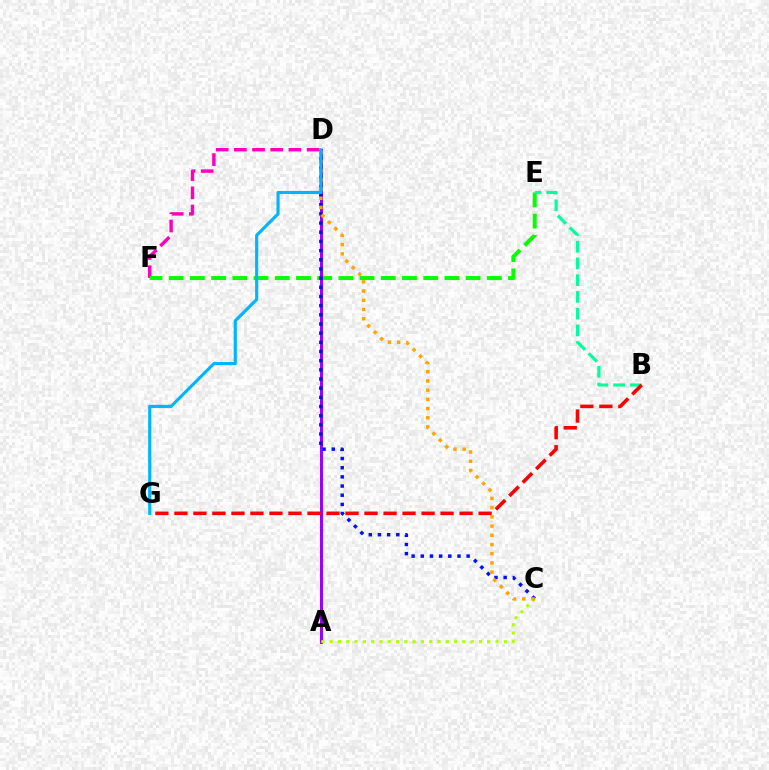{('D', 'F'): [{'color': '#ff00bd', 'line_style': 'dashed', 'thickness': 2.47}], ('E', 'F'): [{'color': '#08ff00', 'line_style': 'dashed', 'thickness': 2.88}], ('B', 'E'): [{'color': '#00ff9d', 'line_style': 'dashed', 'thickness': 2.27}], ('A', 'D'): [{'color': '#9b00ff', 'line_style': 'solid', 'thickness': 2.16}], ('C', 'D'): [{'color': '#0010ff', 'line_style': 'dotted', 'thickness': 2.49}, {'color': '#ffa500', 'line_style': 'dotted', 'thickness': 2.5}], ('A', 'C'): [{'color': '#b3ff00', 'line_style': 'dotted', 'thickness': 2.25}], ('B', 'G'): [{'color': '#ff0000', 'line_style': 'dashed', 'thickness': 2.58}], ('D', 'G'): [{'color': '#00b5ff', 'line_style': 'solid', 'thickness': 2.26}]}